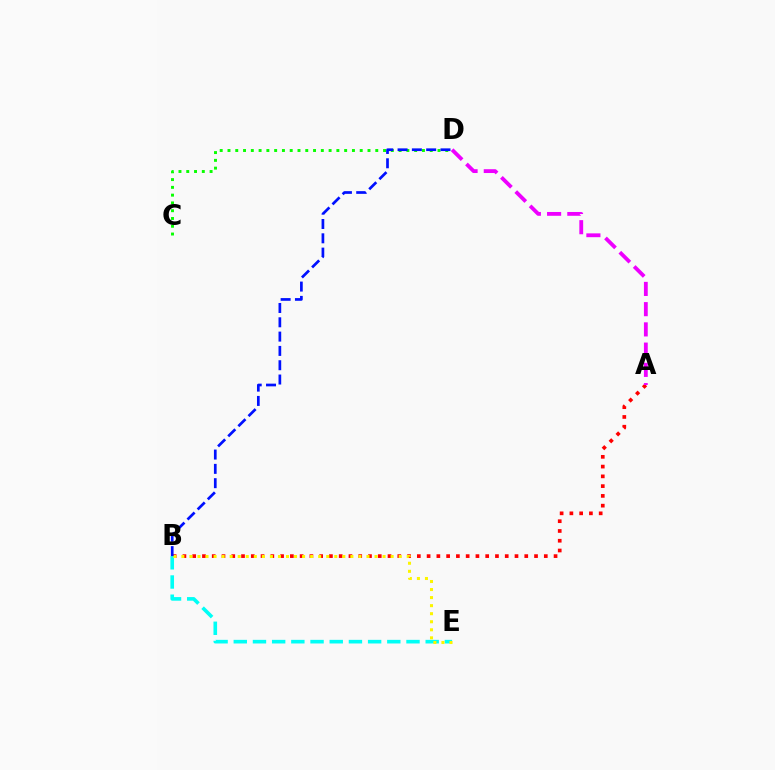{('A', 'B'): [{'color': '#ff0000', 'line_style': 'dotted', 'thickness': 2.65}], ('C', 'D'): [{'color': '#08ff00', 'line_style': 'dotted', 'thickness': 2.11}], ('B', 'E'): [{'color': '#00fff6', 'line_style': 'dashed', 'thickness': 2.61}, {'color': '#fcf500', 'line_style': 'dotted', 'thickness': 2.19}], ('A', 'D'): [{'color': '#ee00ff', 'line_style': 'dashed', 'thickness': 2.75}], ('B', 'D'): [{'color': '#0010ff', 'line_style': 'dashed', 'thickness': 1.94}]}